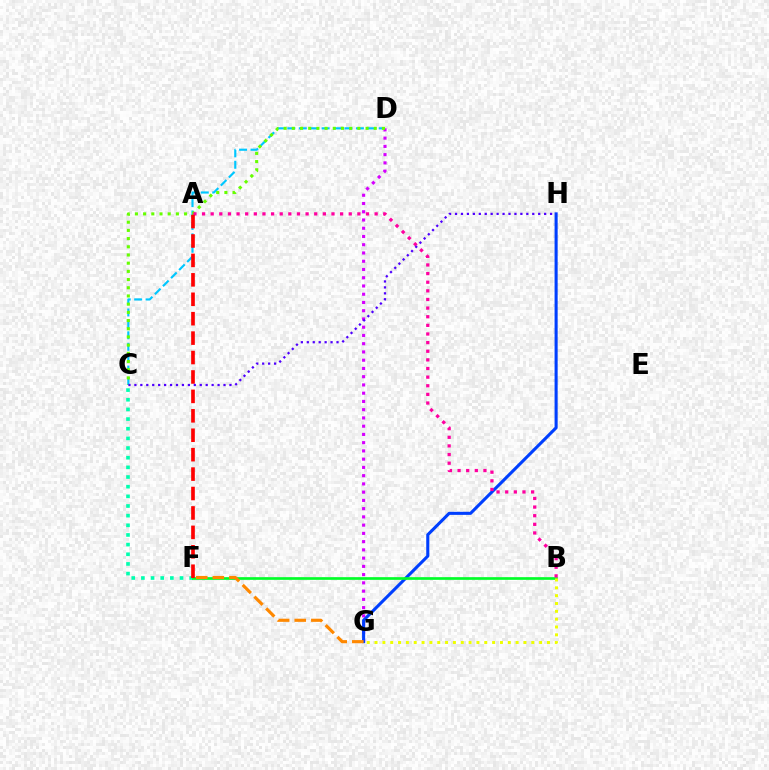{('C', 'F'): [{'color': '#00ffaf', 'line_style': 'dotted', 'thickness': 2.62}], ('D', 'G'): [{'color': '#d600ff', 'line_style': 'dotted', 'thickness': 2.24}], ('G', 'H'): [{'color': '#003fff', 'line_style': 'solid', 'thickness': 2.21}], ('C', 'D'): [{'color': '#00c7ff', 'line_style': 'dashed', 'thickness': 1.55}, {'color': '#66ff00', 'line_style': 'dotted', 'thickness': 2.23}], ('B', 'F'): [{'color': '#00ff27', 'line_style': 'solid', 'thickness': 1.93}], ('F', 'G'): [{'color': '#ff8800', 'line_style': 'dashed', 'thickness': 2.26}], ('A', 'B'): [{'color': '#ff00a0', 'line_style': 'dotted', 'thickness': 2.34}], ('A', 'F'): [{'color': '#ff0000', 'line_style': 'dashed', 'thickness': 2.64}], ('C', 'H'): [{'color': '#4f00ff', 'line_style': 'dotted', 'thickness': 1.61}], ('B', 'G'): [{'color': '#eeff00', 'line_style': 'dotted', 'thickness': 2.13}]}